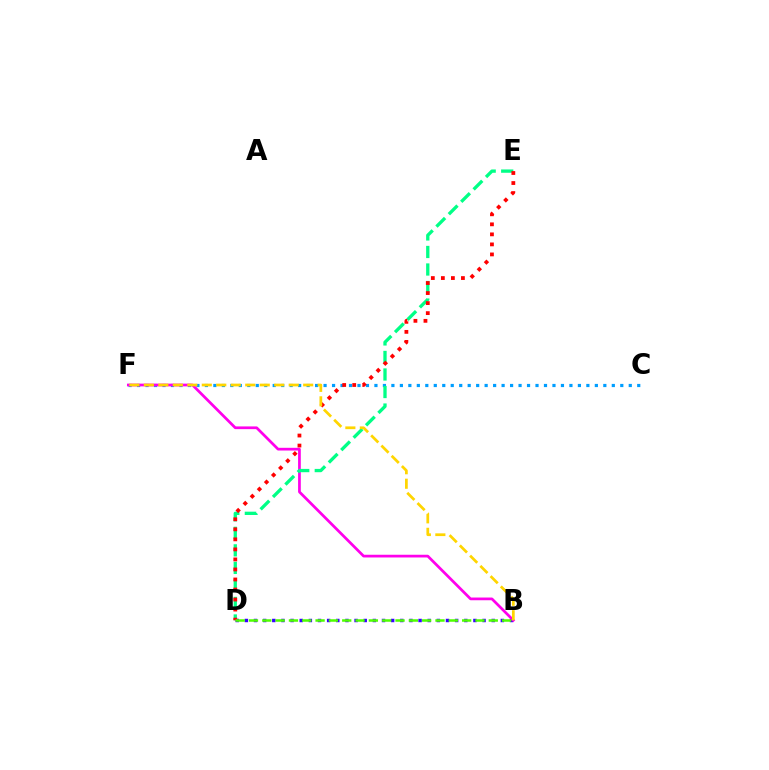{('C', 'F'): [{'color': '#009eff', 'line_style': 'dotted', 'thickness': 2.3}], ('B', 'D'): [{'color': '#3700ff', 'line_style': 'dotted', 'thickness': 2.48}, {'color': '#4fff00', 'line_style': 'dashed', 'thickness': 1.81}], ('B', 'F'): [{'color': '#ff00ed', 'line_style': 'solid', 'thickness': 1.96}, {'color': '#ffd500', 'line_style': 'dashed', 'thickness': 1.97}], ('D', 'E'): [{'color': '#00ff86', 'line_style': 'dashed', 'thickness': 2.38}, {'color': '#ff0000', 'line_style': 'dotted', 'thickness': 2.73}]}